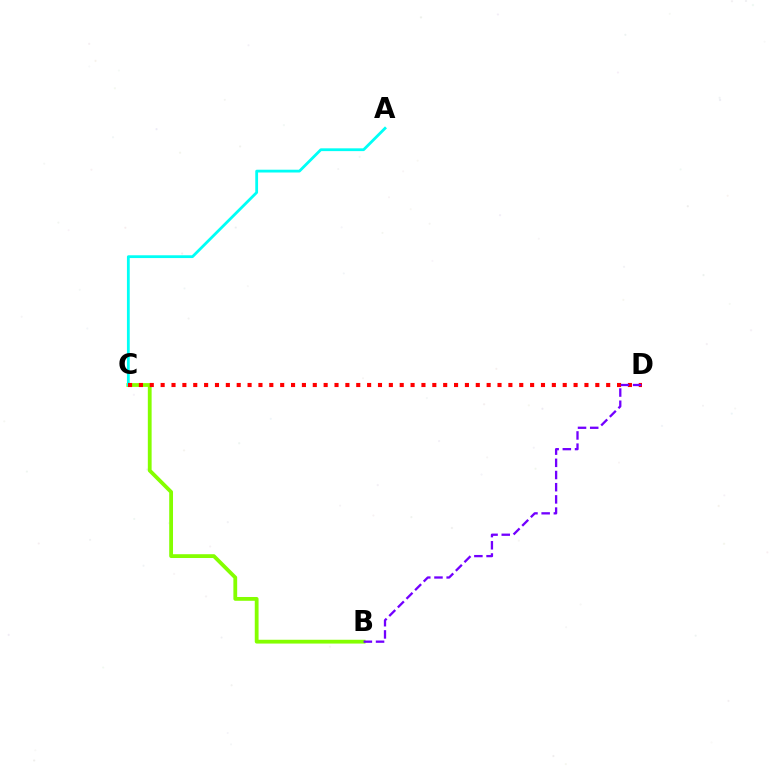{('B', 'C'): [{'color': '#84ff00', 'line_style': 'solid', 'thickness': 2.73}], ('A', 'C'): [{'color': '#00fff6', 'line_style': 'solid', 'thickness': 2.01}], ('C', 'D'): [{'color': '#ff0000', 'line_style': 'dotted', 'thickness': 2.95}], ('B', 'D'): [{'color': '#7200ff', 'line_style': 'dashed', 'thickness': 1.66}]}